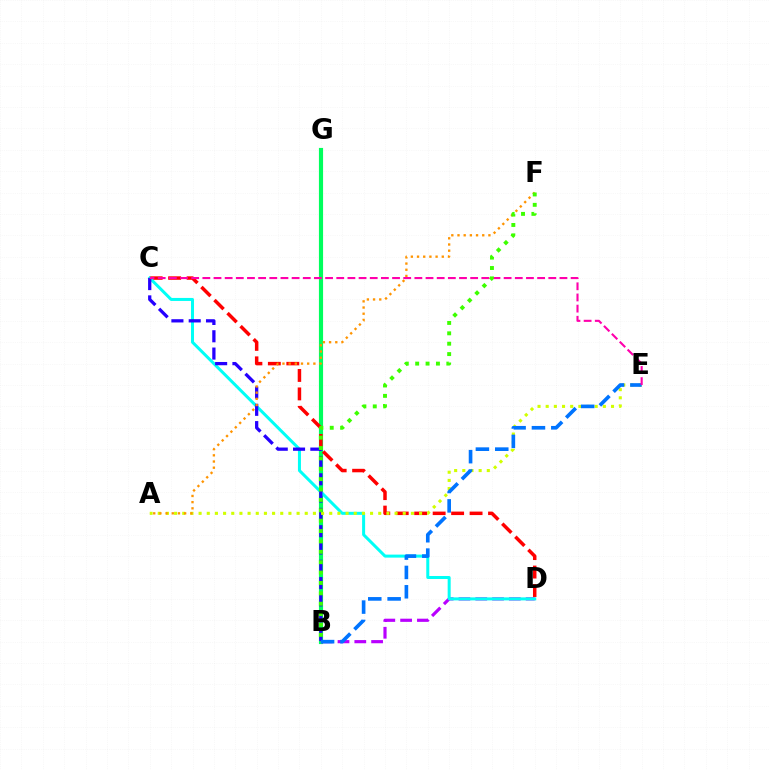{('B', 'G'): [{'color': '#00ff5c', 'line_style': 'solid', 'thickness': 2.99}], ('B', 'D'): [{'color': '#b900ff', 'line_style': 'dashed', 'thickness': 2.28}], ('C', 'D'): [{'color': '#ff0000', 'line_style': 'dashed', 'thickness': 2.51}, {'color': '#00fff6', 'line_style': 'solid', 'thickness': 2.17}], ('B', 'C'): [{'color': '#2500ff', 'line_style': 'dashed', 'thickness': 2.35}], ('A', 'E'): [{'color': '#d1ff00', 'line_style': 'dotted', 'thickness': 2.22}], ('A', 'F'): [{'color': '#ff9400', 'line_style': 'dotted', 'thickness': 1.68}], ('B', 'E'): [{'color': '#0074ff', 'line_style': 'dashed', 'thickness': 2.63}], ('C', 'E'): [{'color': '#ff00ac', 'line_style': 'dashed', 'thickness': 1.52}], ('B', 'F'): [{'color': '#3dff00', 'line_style': 'dotted', 'thickness': 2.82}]}